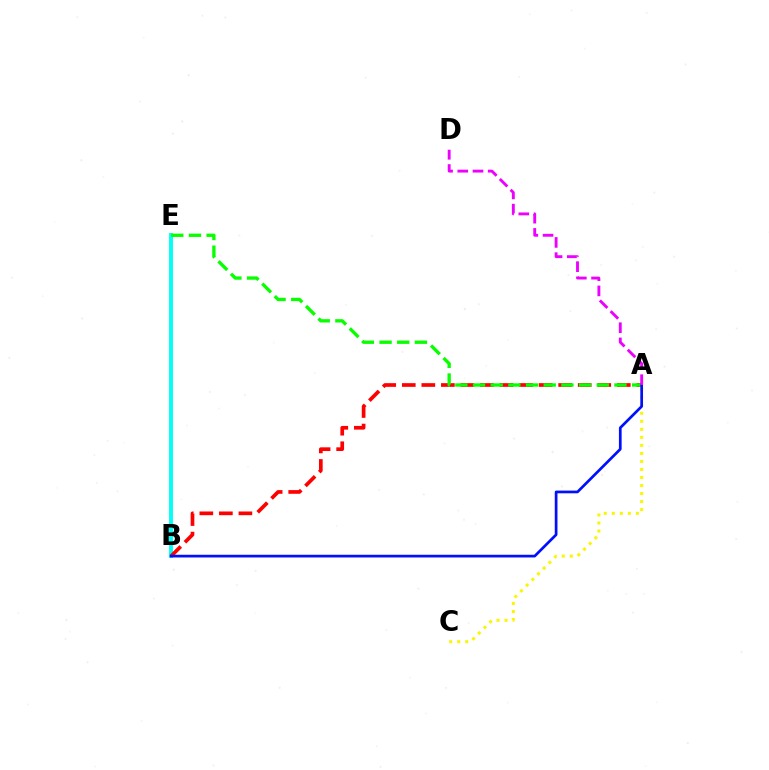{('B', 'E'): [{'color': '#00fff6', 'line_style': 'solid', 'thickness': 2.8}], ('A', 'B'): [{'color': '#ff0000', 'line_style': 'dashed', 'thickness': 2.66}, {'color': '#0010ff', 'line_style': 'solid', 'thickness': 1.95}], ('A', 'E'): [{'color': '#08ff00', 'line_style': 'dashed', 'thickness': 2.4}], ('A', 'C'): [{'color': '#fcf500', 'line_style': 'dotted', 'thickness': 2.18}], ('A', 'D'): [{'color': '#ee00ff', 'line_style': 'dashed', 'thickness': 2.07}]}